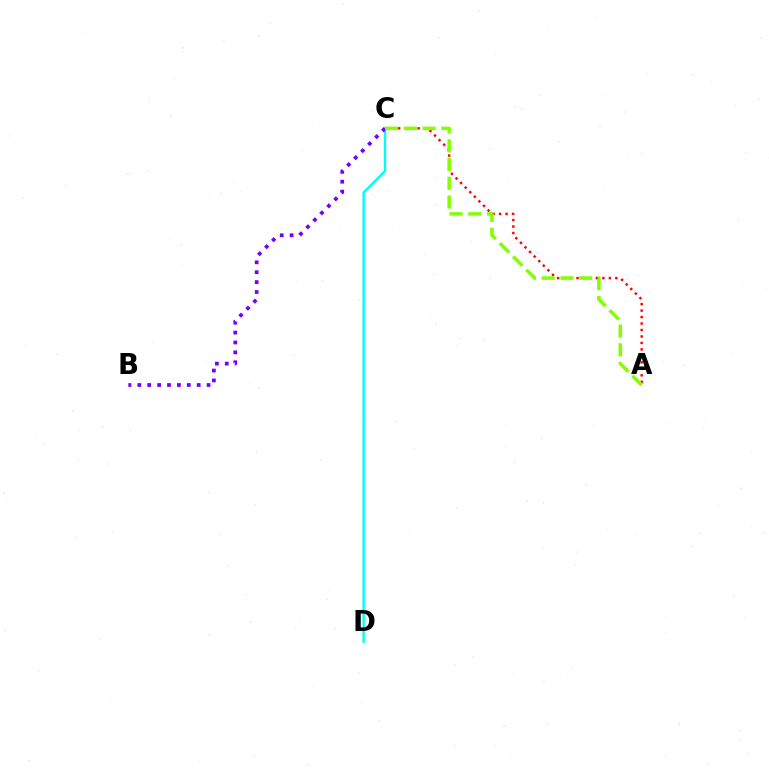{('A', 'C'): [{'color': '#ff0000', 'line_style': 'dotted', 'thickness': 1.76}, {'color': '#84ff00', 'line_style': 'dashed', 'thickness': 2.55}], ('C', 'D'): [{'color': '#00fff6', 'line_style': 'solid', 'thickness': 1.72}], ('B', 'C'): [{'color': '#7200ff', 'line_style': 'dotted', 'thickness': 2.69}]}